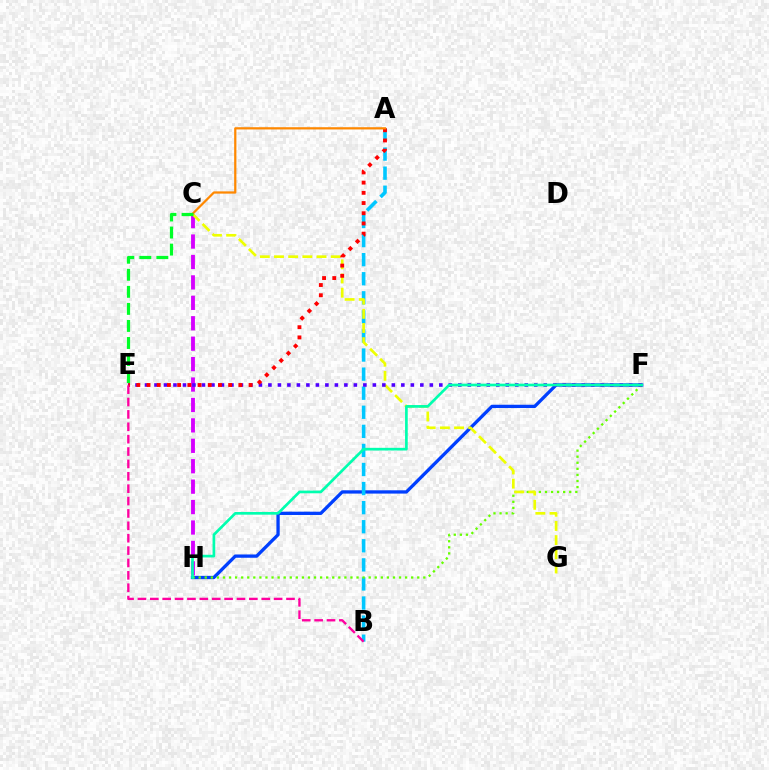{('F', 'H'): [{'color': '#003fff', 'line_style': 'solid', 'thickness': 2.37}, {'color': '#66ff00', 'line_style': 'dotted', 'thickness': 1.65}, {'color': '#00ffaf', 'line_style': 'solid', 'thickness': 1.93}], ('C', 'H'): [{'color': '#d600ff', 'line_style': 'dashed', 'thickness': 2.77}], ('A', 'B'): [{'color': '#00c7ff', 'line_style': 'dashed', 'thickness': 2.59}], ('C', 'G'): [{'color': '#eeff00', 'line_style': 'dashed', 'thickness': 1.93}], ('E', 'F'): [{'color': '#4f00ff', 'line_style': 'dotted', 'thickness': 2.58}], ('A', 'E'): [{'color': '#ff0000', 'line_style': 'dotted', 'thickness': 2.77}], ('B', 'E'): [{'color': '#ff00a0', 'line_style': 'dashed', 'thickness': 1.68}], ('A', 'C'): [{'color': '#ff8800', 'line_style': 'solid', 'thickness': 1.61}], ('C', 'E'): [{'color': '#00ff27', 'line_style': 'dashed', 'thickness': 2.32}]}